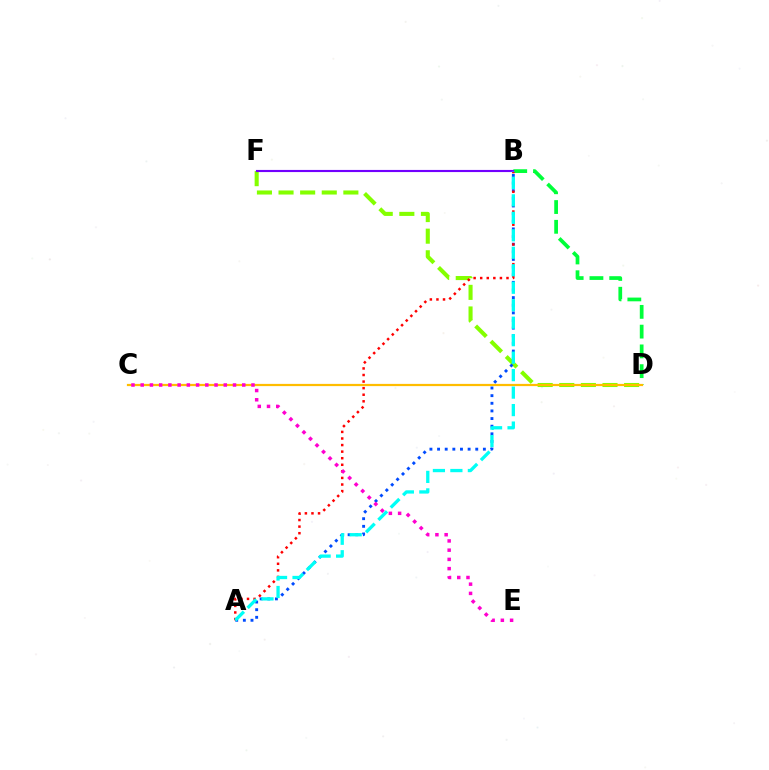{('D', 'F'): [{'color': '#84ff00', 'line_style': 'dashed', 'thickness': 2.94}], ('B', 'D'): [{'color': '#00ff39', 'line_style': 'dashed', 'thickness': 2.68}], ('C', 'D'): [{'color': '#ffbd00', 'line_style': 'solid', 'thickness': 1.59}], ('A', 'B'): [{'color': '#004bff', 'line_style': 'dotted', 'thickness': 2.07}, {'color': '#ff0000', 'line_style': 'dotted', 'thickness': 1.79}, {'color': '#00fff6', 'line_style': 'dashed', 'thickness': 2.37}], ('B', 'F'): [{'color': '#7200ff', 'line_style': 'solid', 'thickness': 1.54}], ('C', 'E'): [{'color': '#ff00cf', 'line_style': 'dotted', 'thickness': 2.51}]}